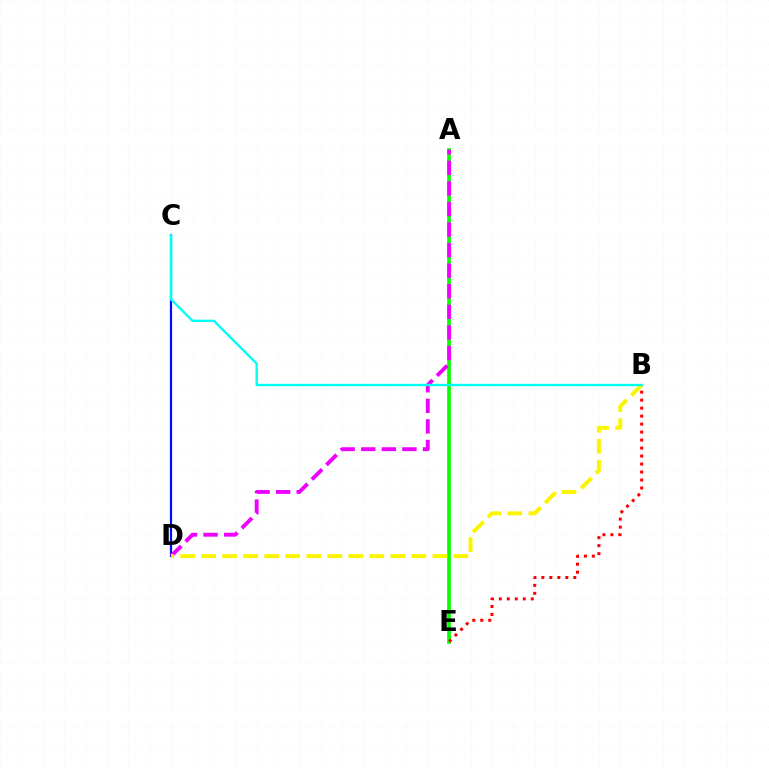{('A', 'E'): [{'color': '#08ff00', 'line_style': 'solid', 'thickness': 2.67}], ('C', 'D'): [{'color': '#0010ff', 'line_style': 'solid', 'thickness': 1.6}], ('B', 'E'): [{'color': '#ff0000', 'line_style': 'dotted', 'thickness': 2.17}], ('A', 'D'): [{'color': '#ee00ff', 'line_style': 'dashed', 'thickness': 2.79}], ('B', 'D'): [{'color': '#fcf500', 'line_style': 'dashed', 'thickness': 2.86}], ('B', 'C'): [{'color': '#00fff6', 'line_style': 'solid', 'thickness': 1.7}]}